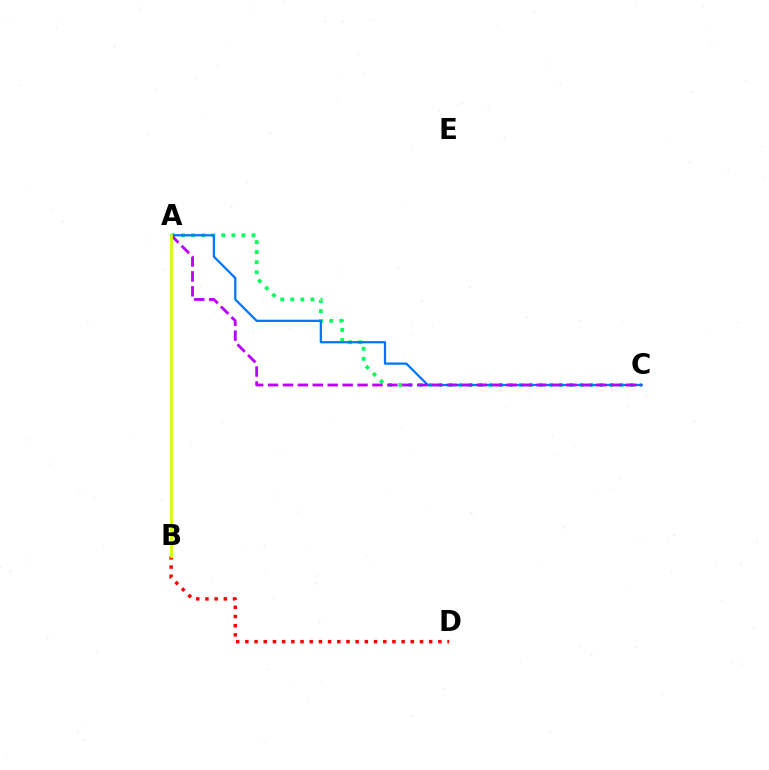{('A', 'C'): [{'color': '#00ff5c', 'line_style': 'dotted', 'thickness': 2.73}, {'color': '#0074ff', 'line_style': 'solid', 'thickness': 1.61}, {'color': '#b900ff', 'line_style': 'dashed', 'thickness': 2.03}], ('B', 'D'): [{'color': '#ff0000', 'line_style': 'dotted', 'thickness': 2.5}], ('A', 'B'): [{'color': '#d1ff00', 'line_style': 'solid', 'thickness': 2.0}]}